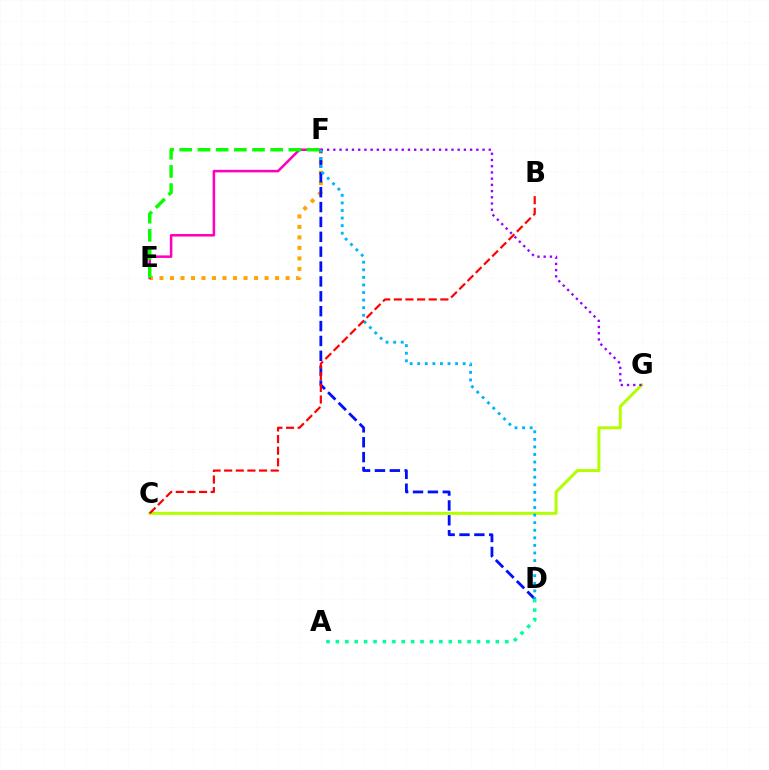{('E', 'F'): [{'color': '#ffa500', 'line_style': 'dotted', 'thickness': 2.85}, {'color': '#ff00bd', 'line_style': 'solid', 'thickness': 1.82}, {'color': '#08ff00', 'line_style': 'dashed', 'thickness': 2.47}], ('D', 'F'): [{'color': '#0010ff', 'line_style': 'dashed', 'thickness': 2.02}, {'color': '#00b5ff', 'line_style': 'dotted', 'thickness': 2.06}], ('A', 'D'): [{'color': '#00ff9d', 'line_style': 'dotted', 'thickness': 2.56}], ('C', 'G'): [{'color': '#b3ff00', 'line_style': 'solid', 'thickness': 2.14}], ('F', 'G'): [{'color': '#9b00ff', 'line_style': 'dotted', 'thickness': 1.69}], ('B', 'C'): [{'color': '#ff0000', 'line_style': 'dashed', 'thickness': 1.58}]}